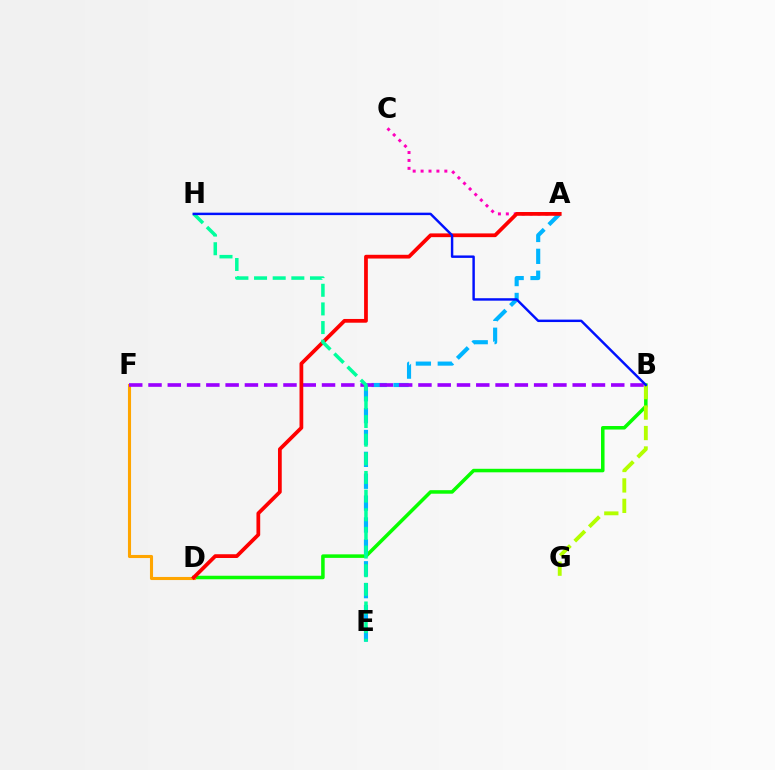{('B', 'D'): [{'color': '#08ff00', 'line_style': 'solid', 'thickness': 2.54}], ('A', 'C'): [{'color': '#ff00bd', 'line_style': 'dotted', 'thickness': 2.15}], ('B', 'G'): [{'color': '#b3ff00', 'line_style': 'dashed', 'thickness': 2.78}], ('D', 'F'): [{'color': '#ffa500', 'line_style': 'solid', 'thickness': 2.23}], ('A', 'E'): [{'color': '#00b5ff', 'line_style': 'dashed', 'thickness': 2.97}], ('B', 'F'): [{'color': '#9b00ff', 'line_style': 'dashed', 'thickness': 2.62}], ('A', 'D'): [{'color': '#ff0000', 'line_style': 'solid', 'thickness': 2.7}], ('E', 'H'): [{'color': '#00ff9d', 'line_style': 'dashed', 'thickness': 2.53}], ('B', 'H'): [{'color': '#0010ff', 'line_style': 'solid', 'thickness': 1.76}]}